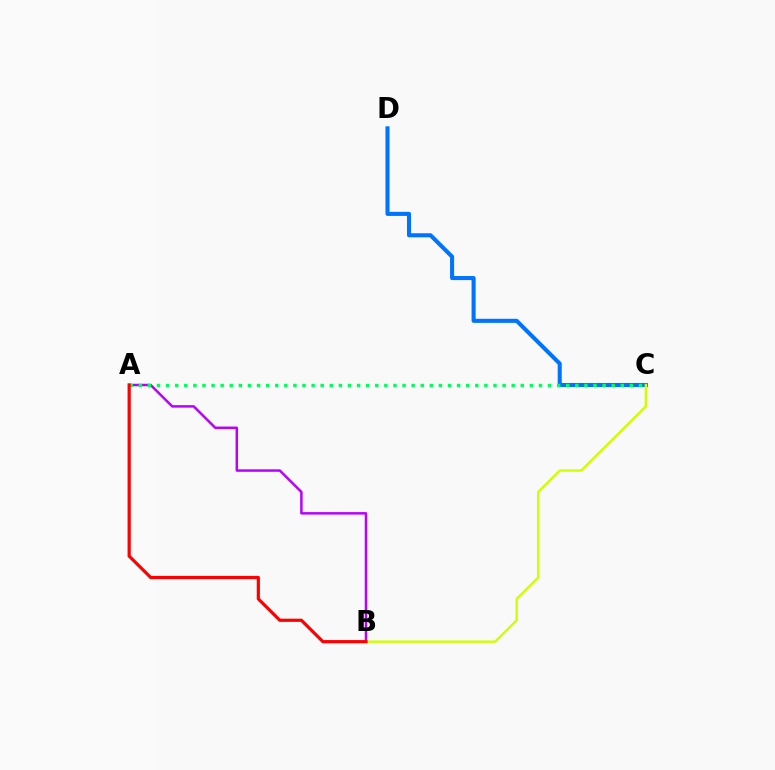{('C', 'D'): [{'color': '#0074ff', 'line_style': 'solid', 'thickness': 2.93}], ('A', 'B'): [{'color': '#b900ff', 'line_style': 'solid', 'thickness': 1.79}, {'color': '#ff0000', 'line_style': 'solid', 'thickness': 2.3}], ('A', 'C'): [{'color': '#00ff5c', 'line_style': 'dotted', 'thickness': 2.47}], ('B', 'C'): [{'color': '#d1ff00', 'line_style': 'solid', 'thickness': 1.73}]}